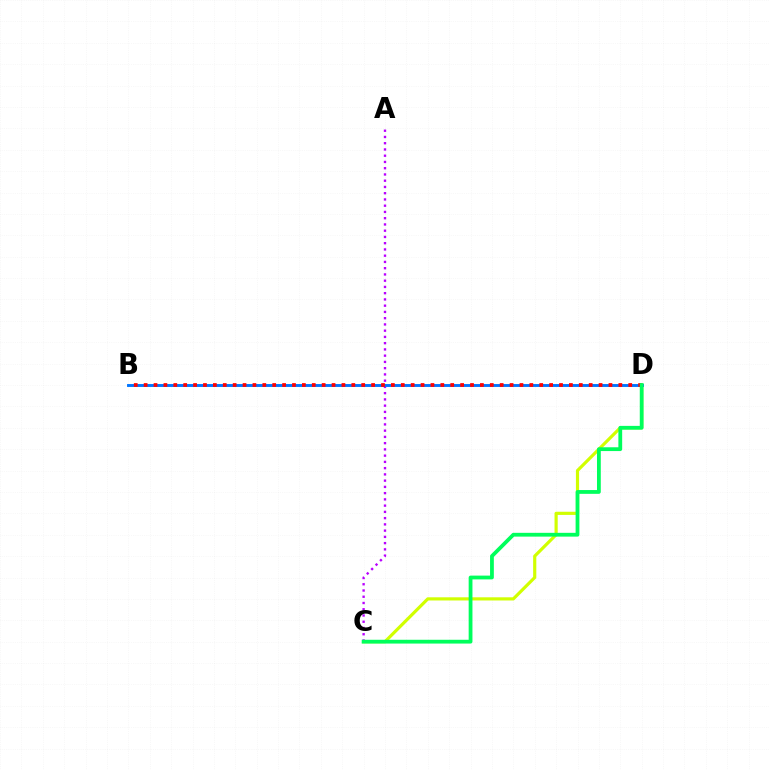{('C', 'D'): [{'color': '#d1ff00', 'line_style': 'solid', 'thickness': 2.28}, {'color': '#00ff5c', 'line_style': 'solid', 'thickness': 2.73}], ('A', 'C'): [{'color': '#b900ff', 'line_style': 'dotted', 'thickness': 1.7}], ('B', 'D'): [{'color': '#0074ff', 'line_style': 'solid', 'thickness': 2.08}, {'color': '#ff0000', 'line_style': 'dotted', 'thickness': 2.69}]}